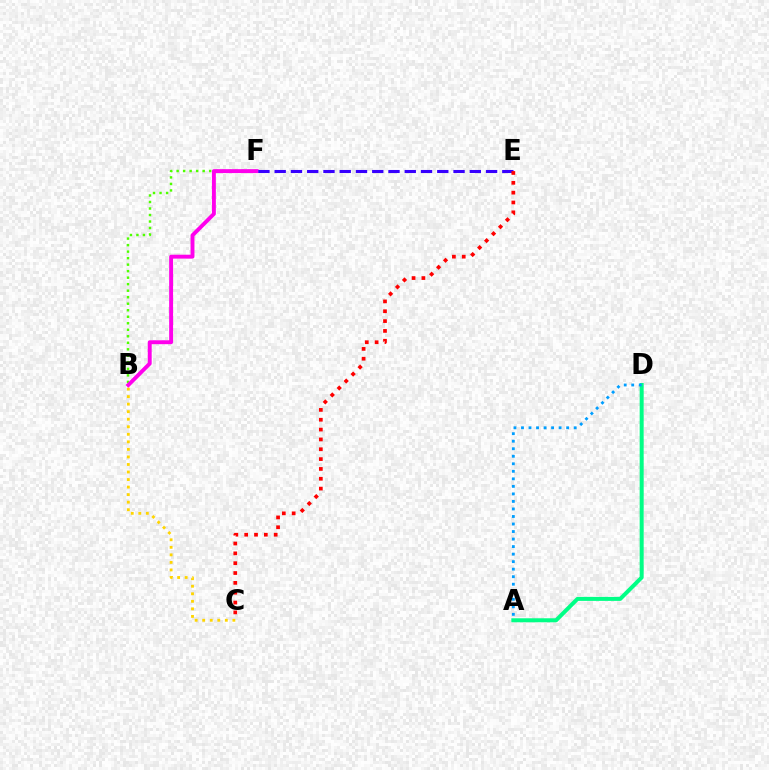{('B', 'F'): [{'color': '#4fff00', 'line_style': 'dotted', 'thickness': 1.77}, {'color': '#ff00ed', 'line_style': 'solid', 'thickness': 2.82}], ('A', 'D'): [{'color': '#00ff86', 'line_style': 'solid', 'thickness': 2.88}, {'color': '#009eff', 'line_style': 'dotted', 'thickness': 2.05}], ('B', 'C'): [{'color': '#ffd500', 'line_style': 'dotted', 'thickness': 2.05}], ('E', 'F'): [{'color': '#3700ff', 'line_style': 'dashed', 'thickness': 2.21}], ('C', 'E'): [{'color': '#ff0000', 'line_style': 'dotted', 'thickness': 2.67}]}